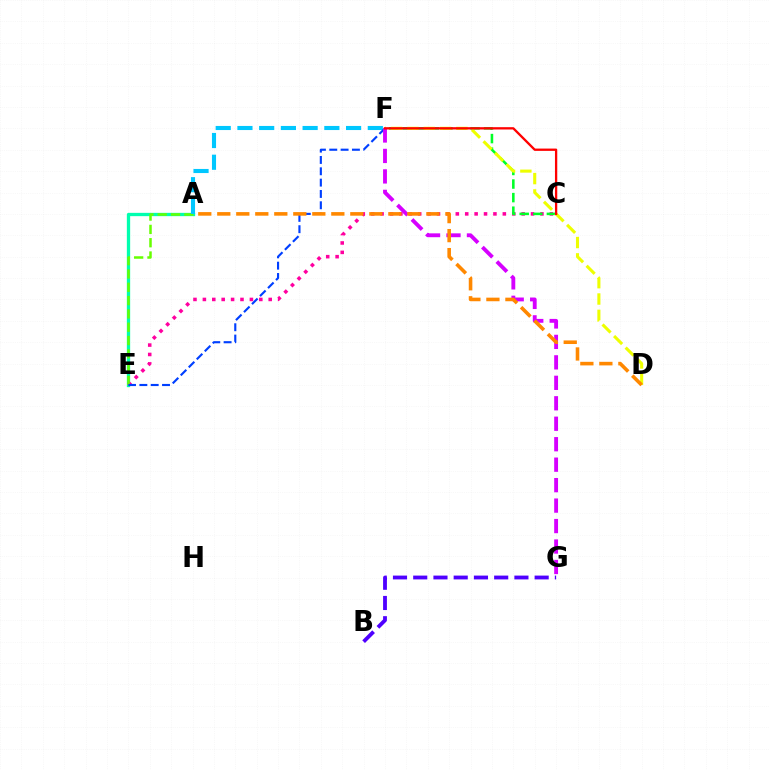{('A', 'E'): [{'color': '#00ffaf', 'line_style': 'solid', 'thickness': 2.38}, {'color': '#66ff00', 'line_style': 'dashed', 'thickness': 1.81}], ('C', 'E'): [{'color': '#ff00a0', 'line_style': 'dotted', 'thickness': 2.55}], ('C', 'F'): [{'color': '#00ff27', 'line_style': 'dashed', 'thickness': 1.84}, {'color': '#ff0000', 'line_style': 'solid', 'thickness': 1.66}], ('D', 'F'): [{'color': '#eeff00', 'line_style': 'dashed', 'thickness': 2.22}], ('B', 'G'): [{'color': '#4f00ff', 'line_style': 'dashed', 'thickness': 2.75}], ('A', 'F'): [{'color': '#00c7ff', 'line_style': 'dashed', 'thickness': 2.95}], ('E', 'F'): [{'color': '#003fff', 'line_style': 'dashed', 'thickness': 1.54}], ('F', 'G'): [{'color': '#d600ff', 'line_style': 'dashed', 'thickness': 2.78}], ('A', 'D'): [{'color': '#ff8800', 'line_style': 'dashed', 'thickness': 2.58}]}